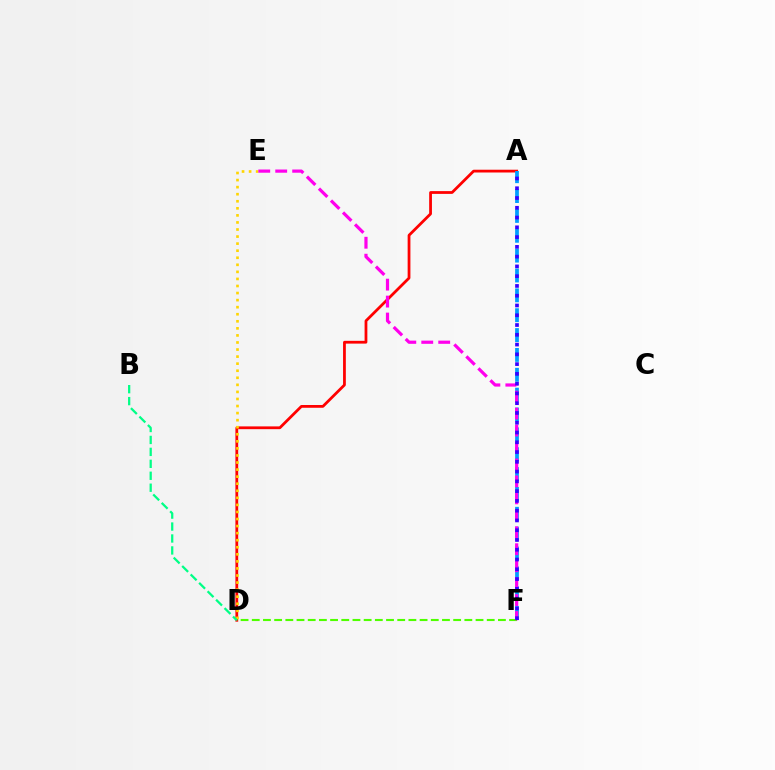{('A', 'D'): [{'color': '#ff0000', 'line_style': 'solid', 'thickness': 2.0}], ('D', 'E'): [{'color': '#ffd500', 'line_style': 'dotted', 'thickness': 1.92}], ('B', 'D'): [{'color': '#00ff86', 'line_style': 'dashed', 'thickness': 1.62}], ('A', 'F'): [{'color': '#009eff', 'line_style': 'dashed', 'thickness': 2.7}, {'color': '#3700ff', 'line_style': 'dotted', 'thickness': 2.65}], ('D', 'F'): [{'color': '#4fff00', 'line_style': 'dashed', 'thickness': 1.52}], ('E', 'F'): [{'color': '#ff00ed', 'line_style': 'dashed', 'thickness': 2.3}]}